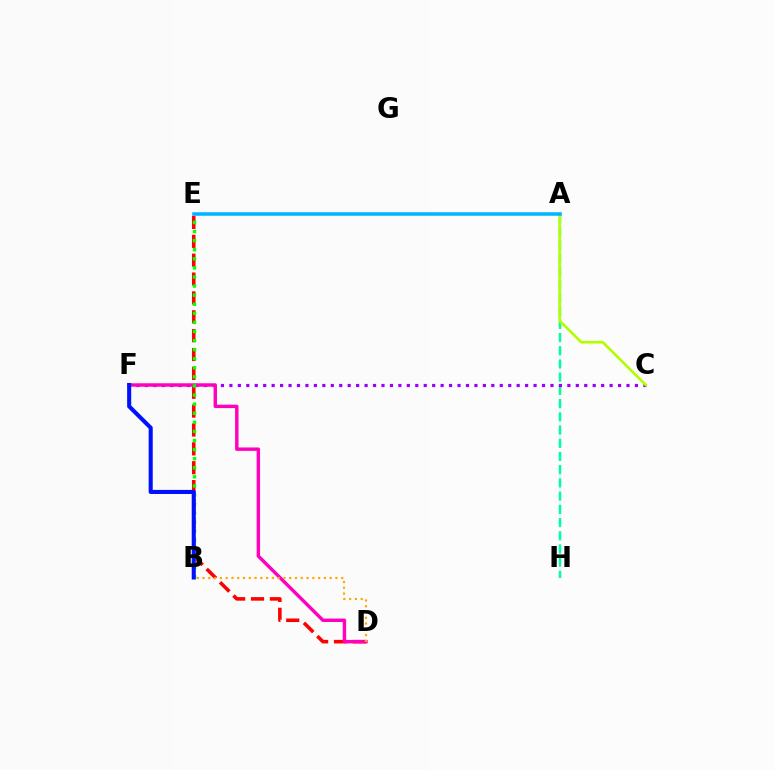{('A', 'H'): [{'color': '#00ff9d', 'line_style': 'dashed', 'thickness': 1.8}], ('C', 'F'): [{'color': '#9b00ff', 'line_style': 'dotted', 'thickness': 2.3}], ('D', 'E'): [{'color': '#ff0000', 'line_style': 'dashed', 'thickness': 2.56}], ('D', 'F'): [{'color': '#ff00bd', 'line_style': 'solid', 'thickness': 2.46}], ('B', 'E'): [{'color': '#08ff00', 'line_style': 'dotted', 'thickness': 2.47}], ('B', 'D'): [{'color': '#ffa500', 'line_style': 'dotted', 'thickness': 1.57}], ('B', 'F'): [{'color': '#0010ff', 'line_style': 'solid', 'thickness': 2.93}], ('A', 'C'): [{'color': '#b3ff00', 'line_style': 'solid', 'thickness': 1.92}], ('A', 'E'): [{'color': '#00b5ff', 'line_style': 'solid', 'thickness': 2.53}]}